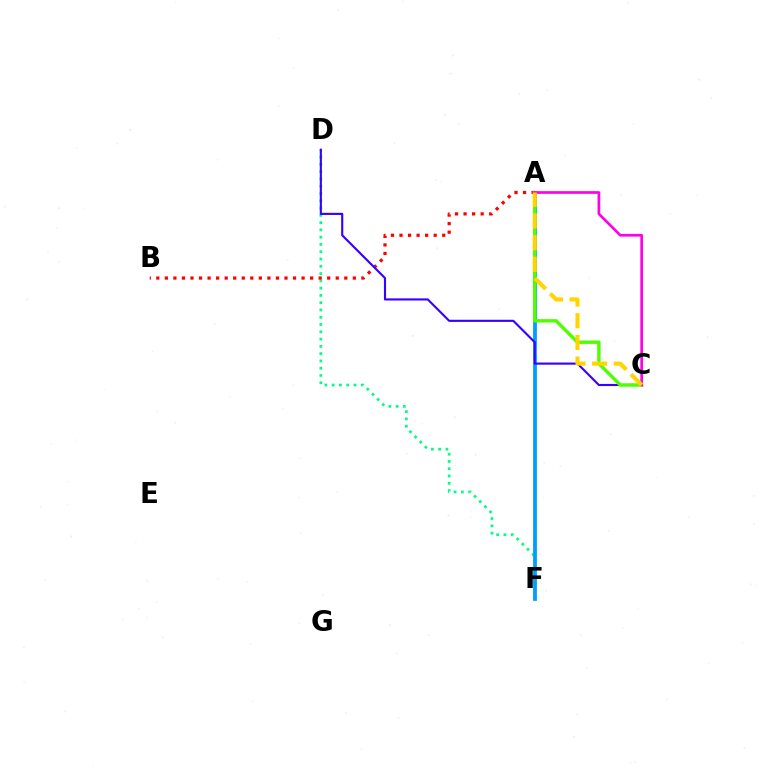{('D', 'F'): [{'color': '#00ff86', 'line_style': 'dotted', 'thickness': 1.98}], ('A', 'B'): [{'color': '#ff0000', 'line_style': 'dotted', 'thickness': 2.32}], ('A', 'F'): [{'color': '#009eff', 'line_style': 'solid', 'thickness': 2.72}], ('C', 'D'): [{'color': '#3700ff', 'line_style': 'solid', 'thickness': 1.53}], ('A', 'C'): [{'color': '#4fff00', 'line_style': 'solid', 'thickness': 2.46}, {'color': '#ff00ed', 'line_style': 'solid', 'thickness': 1.94}, {'color': '#ffd500', 'line_style': 'dashed', 'thickness': 2.94}]}